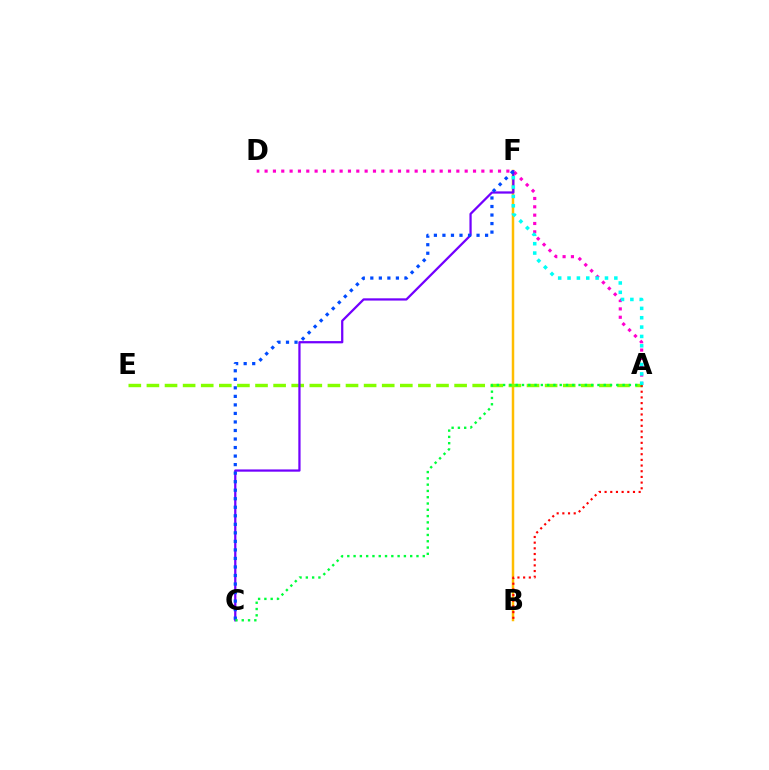{('B', 'F'): [{'color': '#ffbd00', 'line_style': 'solid', 'thickness': 1.79}], ('A', 'D'): [{'color': '#ff00cf', 'line_style': 'dotted', 'thickness': 2.27}], ('A', 'E'): [{'color': '#84ff00', 'line_style': 'dashed', 'thickness': 2.46}], ('C', 'F'): [{'color': '#7200ff', 'line_style': 'solid', 'thickness': 1.62}, {'color': '#004bff', 'line_style': 'dotted', 'thickness': 2.32}], ('A', 'F'): [{'color': '#00fff6', 'line_style': 'dotted', 'thickness': 2.54}], ('A', 'B'): [{'color': '#ff0000', 'line_style': 'dotted', 'thickness': 1.54}], ('A', 'C'): [{'color': '#00ff39', 'line_style': 'dotted', 'thickness': 1.71}]}